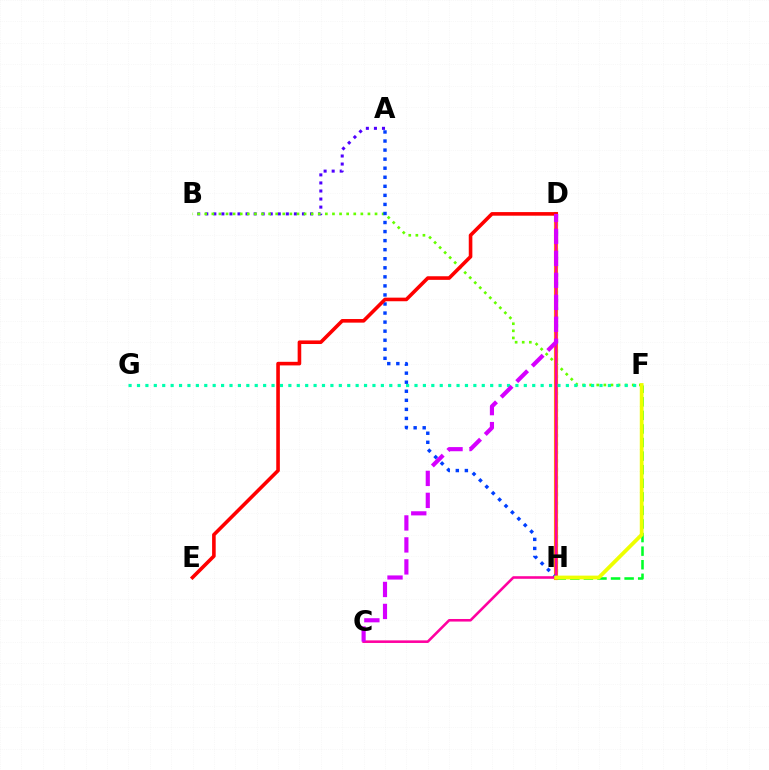{('F', 'H'): [{'color': '#00ff27', 'line_style': 'dashed', 'thickness': 1.84}, {'color': '#eeff00', 'line_style': 'solid', 'thickness': 2.72}], ('A', 'B'): [{'color': '#4f00ff', 'line_style': 'dotted', 'thickness': 2.19}], ('D', 'H'): [{'color': '#00c7ff', 'line_style': 'dotted', 'thickness': 2.29}, {'color': '#ff8800', 'line_style': 'solid', 'thickness': 2.97}], ('B', 'F'): [{'color': '#66ff00', 'line_style': 'dotted', 'thickness': 1.93}], ('F', 'G'): [{'color': '#00ffaf', 'line_style': 'dotted', 'thickness': 2.28}], ('A', 'H'): [{'color': '#003fff', 'line_style': 'dotted', 'thickness': 2.46}], ('C', 'D'): [{'color': '#ff00a0', 'line_style': 'solid', 'thickness': 1.86}, {'color': '#d600ff', 'line_style': 'dashed', 'thickness': 2.99}], ('D', 'E'): [{'color': '#ff0000', 'line_style': 'solid', 'thickness': 2.59}]}